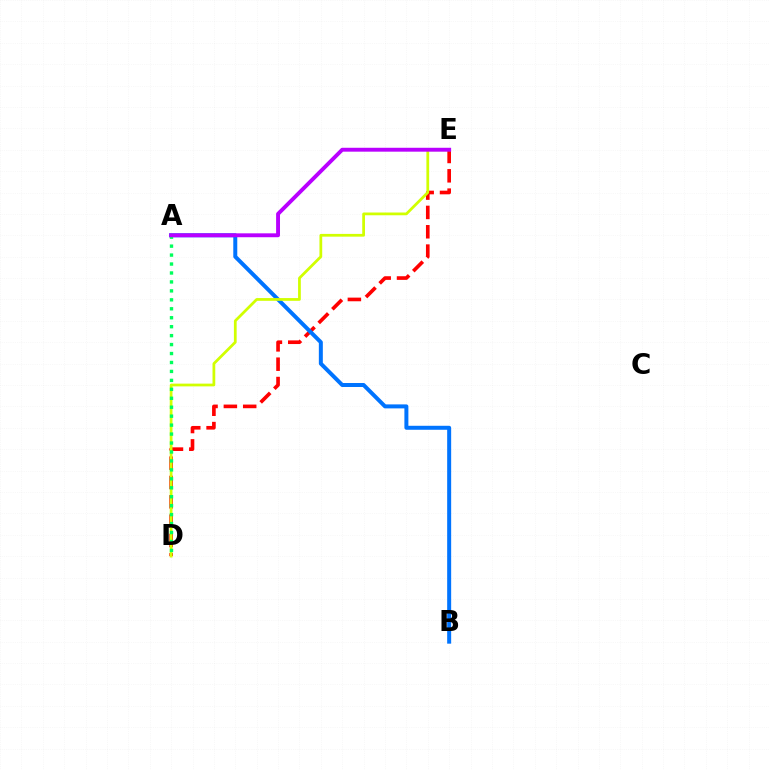{('D', 'E'): [{'color': '#ff0000', 'line_style': 'dashed', 'thickness': 2.63}, {'color': '#d1ff00', 'line_style': 'solid', 'thickness': 1.98}], ('A', 'B'): [{'color': '#0074ff', 'line_style': 'solid', 'thickness': 2.87}], ('A', 'D'): [{'color': '#00ff5c', 'line_style': 'dotted', 'thickness': 2.43}], ('A', 'E'): [{'color': '#b900ff', 'line_style': 'solid', 'thickness': 2.8}]}